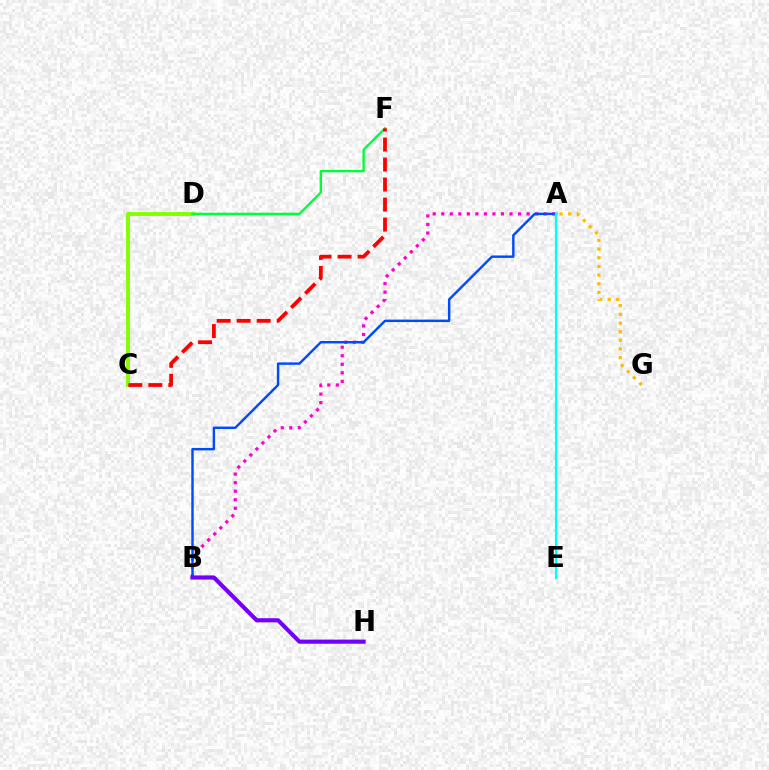{('A', 'B'): [{'color': '#ff00cf', 'line_style': 'dotted', 'thickness': 2.32}, {'color': '#004bff', 'line_style': 'solid', 'thickness': 1.75}], ('C', 'D'): [{'color': '#84ff00', 'line_style': 'solid', 'thickness': 2.81}], ('D', 'F'): [{'color': '#00ff39', 'line_style': 'solid', 'thickness': 1.7}], ('A', 'E'): [{'color': '#00fff6', 'line_style': 'solid', 'thickness': 1.59}], ('B', 'H'): [{'color': '#7200ff', 'line_style': 'solid', 'thickness': 2.97}], ('A', 'G'): [{'color': '#ffbd00', 'line_style': 'dotted', 'thickness': 2.35}], ('C', 'F'): [{'color': '#ff0000', 'line_style': 'dashed', 'thickness': 2.72}]}